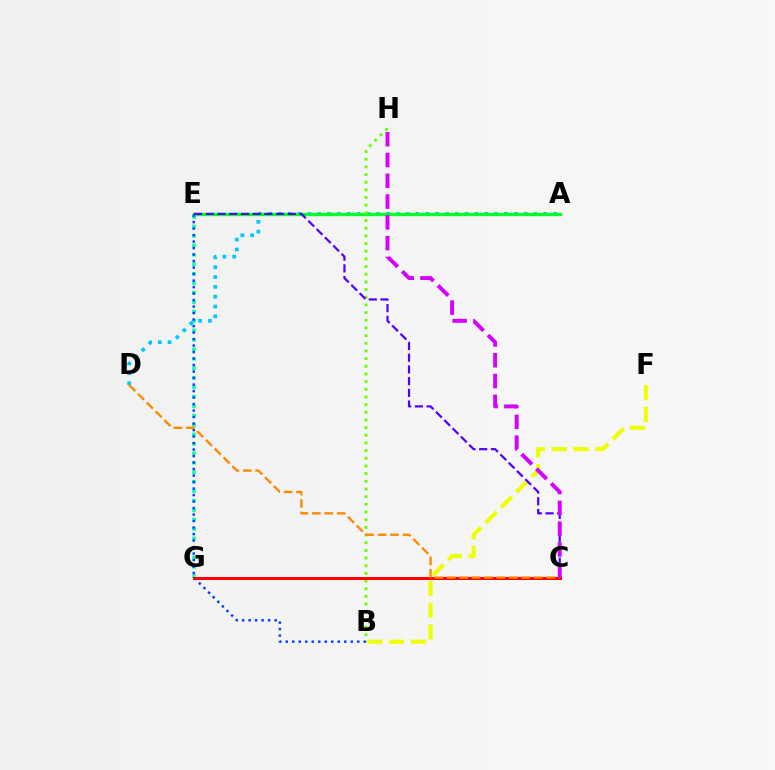{('E', 'G'): [{'color': '#00ffaf', 'line_style': 'dotted', 'thickness': 2.57}], ('A', 'E'): [{'color': '#ff00a0', 'line_style': 'dotted', 'thickness': 2.07}, {'color': '#00ff27', 'line_style': 'solid', 'thickness': 2.37}], ('A', 'D'): [{'color': '#00c7ff', 'line_style': 'dotted', 'thickness': 2.67}], ('B', 'F'): [{'color': '#eeff00', 'line_style': 'dashed', 'thickness': 2.96}], ('B', 'H'): [{'color': '#66ff00', 'line_style': 'dotted', 'thickness': 2.08}], ('B', 'E'): [{'color': '#003fff', 'line_style': 'dotted', 'thickness': 1.77}], ('C', 'G'): [{'color': '#ff0000', 'line_style': 'solid', 'thickness': 2.16}], ('C', 'E'): [{'color': '#4f00ff', 'line_style': 'dashed', 'thickness': 1.59}], ('C', 'D'): [{'color': '#ff8800', 'line_style': 'dashed', 'thickness': 1.69}], ('C', 'H'): [{'color': '#d600ff', 'line_style': 'dashed', 'thickness': 2.82}]}